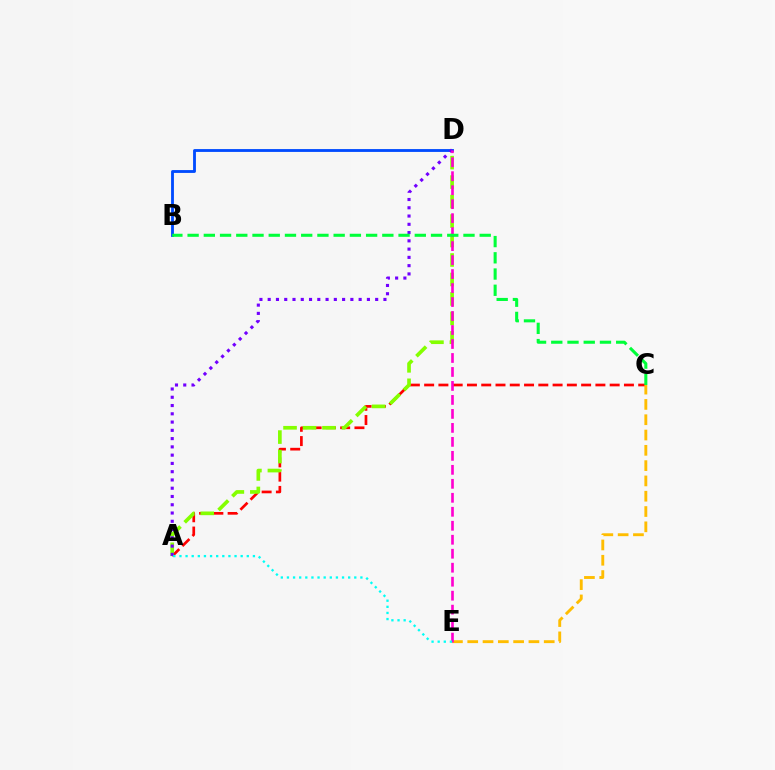{('A', 'C'): [{'color': '#ff0000', 'line_style': 'dashed', 'thickness': 1.94}], ('C', 'E'): [{'color': '#ffbd00', 'line_style': 'dashed', 'thickness': 2.08}], ('A', 'D'): [{'color': '#84ff00', 'line_style': 'dashed', 'thickness': 2.65}, {'color': '#7200ff', 'line_style': 'dotted', 'thickness': 2.25}], ('B', 'D'): [{'color': '#004bff', 'line_style': 'solid', 'thickness': 2.05}], ('D', 'E'): [{'color': '#ff00cf', 'line_style': 'dashed', 'thickness': 1.9}], ('B', 'C'): [{'color': '#00ff39', 'line_style': 'dashed', 'thickness': 2.2}], ('A', 'E'): [{'color': '#00fff6', 'line_style': 'dotted', 'thickness': 1.66}]}